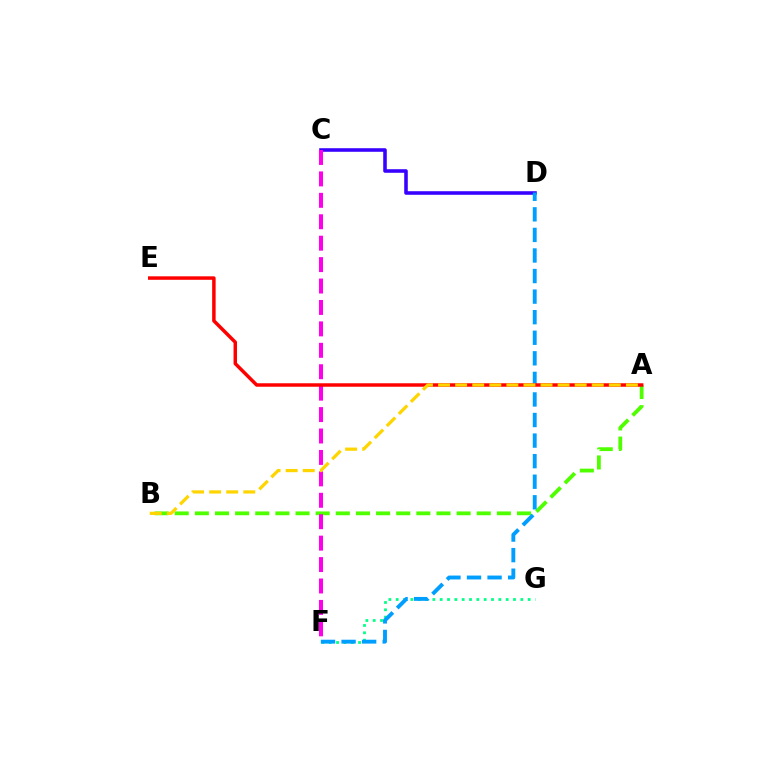{('A', 'B'): [{'color': '#4fff00', 'line_style': 'dashed', 'thickness': 2.74}, {'color': '#ffd500', 'line_style': 'dashed', 'thickness': 2.32}], ('C', 'D'): [{'color': '#3700ff', 'line_style': 'solid', 'thickness': 2.57}], ('C', 'F'): [{'color': '#ff00ed', 'line_style': 'dashed', 'thickness': 2.91}], ('F', 'G'): [{'color': '#00ff86', 'line_style': 'dotted', 'thickness': 1.99}], ('D', 'F'): [{'color': '#009eff', 'line_style': 'dashed', 'thickness': 2.79}], ('A', 'E'): [{'color': '#ff0000', 'line_style': 'solid', 'thickness': 2.5}]}